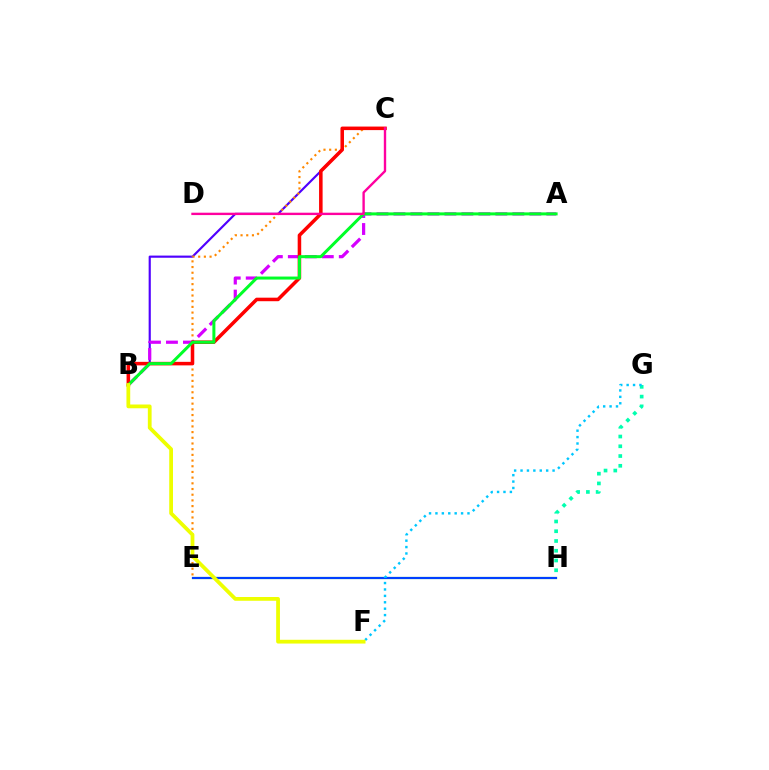{('B', 'C'): [{'color': '#4f00ff', 'line_style': 'solid', 'thickness': 1.55}, {'color': '#ff0000', 'line_style': 'solid', 'thickness': 2.55}], ('C', 'E'): [{'color': '#ff8800', 'line_style': 'dotted', 'thickness': 1.55}], ('A', 'B'): [{'color': '#d600ff', 'line_style': 'dashed', 'thickness': 2.31}, {'color': '#00ff27', 'line_style': 'solid', 'thickness': 2.16}], ('E', 'H'): [{'color': '#66ff00', 'line_style': 'solid', 'thickness': 1.54}, {'color': '#003fff', 'line_style': 'solid', 'thickness': 1.56}], ('C', 'D'): [{'color': '#ff00a0', 'line_style': 'solid', 'thickness': 1.71}], ('G', 'H'): [{'color': '#00ffaf', 'line_style': 'dotted', 'thickness': 2.65}], ('F', 'G'): [{'color': '#00c7ff', 'line_style': 'dotted', 'thickness': 1.74}], ('B', 'F'): [{'color': '#eeff00', 'line_style': 'solid', 'thickness': 2.71}]}